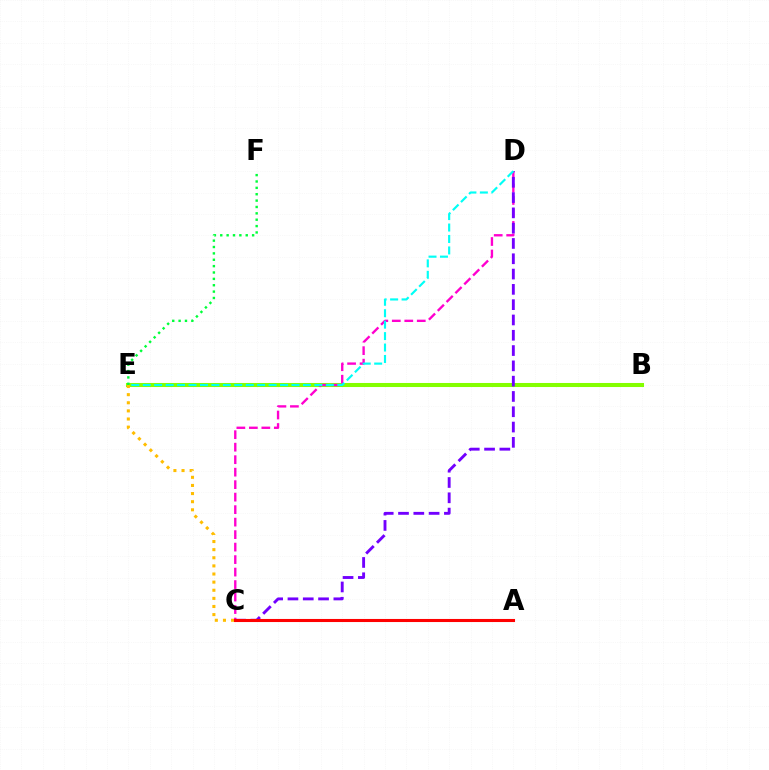{('B', 'E'): [{'color': '#004bff', 'line_style': 'dashed', 'thickness': 2.67}, {'color': '#84ff00', 'line_style': 'solid', 'thickness': 2.92}], ('C', 'E'): [{'color': '#ffbd00', 'line_style': 'dotted', 'thickness': 2.21}], ('C', 'D'): [{'color': '#ff00cf', 'line_style': 'dashed', 'thickness': 1.7}, {'color': '#7200ff', 'line_style': 'dashed', 'thickness': 2.08}], ('E', 'F'): [{'color': '#00ff39', 'line_style': 'dotted', 'thickness': 1.73}], ('D', 'E'): [{'color': '#00fff6', 'line_style': 'dashed', 'thickness': 1.55}], ('A', 'C'): [{'color': '#ff0000', 'line_style': 'solid', 'thickness': 2.22}]}